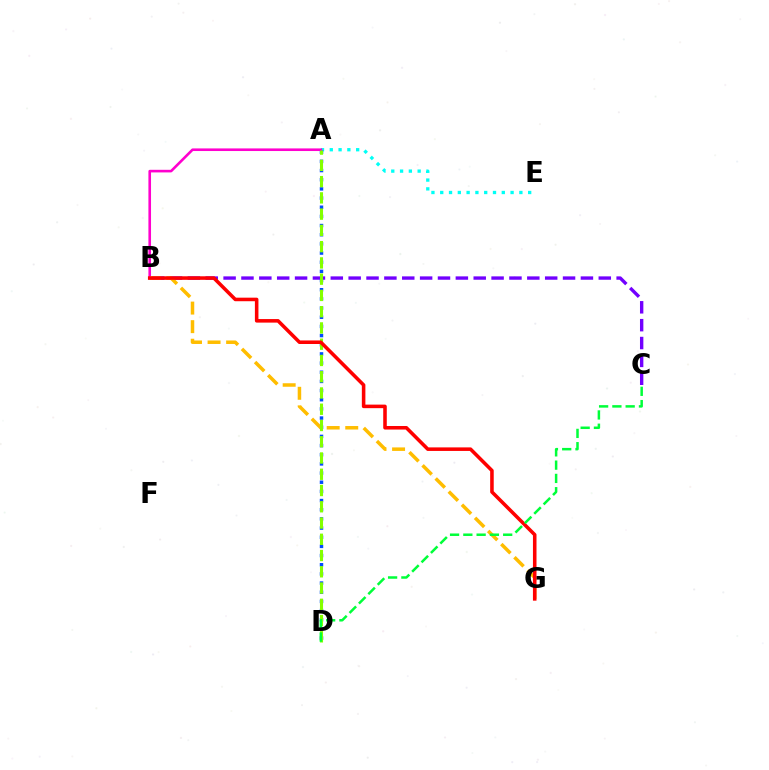{('B', 'C'): [{'color': '#7200ff', 'line_style': 'dashed', 'thickness': 2.43}], ('A', 'E'): [{'color': '#00fff6', 'line_style': 'dotted', 'thickness': 2.39}], ('A', 'D'): [{'color': '#004bff', 'line_style': 'dotted', 'thickness': 2.49}, {'color': '#84ff00', 'line_style': 'dashed', 'thickness': 2.21}], ('A', 'B'): [{'color': '#ff00cf', 'line_style': 'solid', 'thickness': 1.88}], ('B', 'G'): [{'color': '#ffbd00', 'line_style': 'dashed', 'thickness': 2.52}, {'color': '#ff0000', 'line_style': 'solid', 'thickness': 2.56}], ('C', 'D'): [{'color': '#00ff39', 'line_style': 'dashed', 'thickness': 1.8}]}